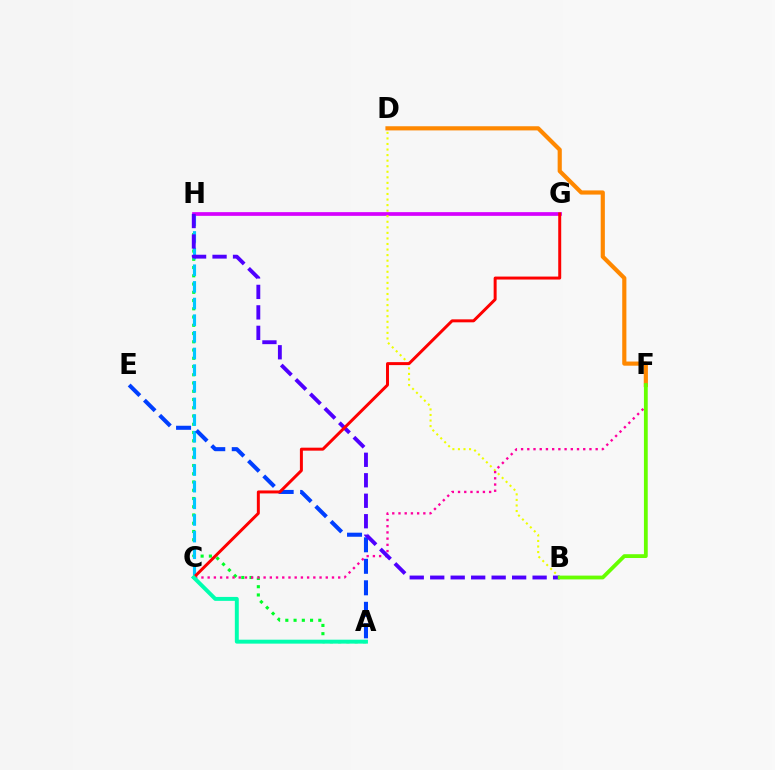{('A', 'H'): [{'color': '#00ff27', 'line_style': 'dotted', 'thickness': 2.24}], ('C', 'H'): [{'color': '#00c7ff', 'line_style': 'dashed', 'thickness': 2.26}], ('G', 'H'): [{'color': '#d600ff', 'line_style': 'solid', 'thickness': 2.67}], ('B', 'D'): [{'color': '#eeff00', 'line_style': 'dotted', 'thickness': 1.51}], ('D', 'F'): [{'color': '#ff8800', 'line_style': 'solid', 'thickness': 3.0}], ('A', 'E'): [{'color': '#003fff', 'line_style': 'dashed', 'thickness': 2.92}], ('C', 'F'): [{'color': '#ff00a0', 'line_style': 'dotted', 'thickness': 1.69}], ('B', 'H'): [{'color': '#4f00ff', 'line_style': 'dashed', 'thickness': 2.78}], ('B', 'F'): [{'color': '#66ff00', 'line_style': 'solid', 'thickness': 2.74}], ('C', 'G'): [{'color': '#ff0000', 'line_style': 'solid', 'thickness': 2.14}], ('A', 'C'): [{'color': '#00ffaf', 'line_style': 'solid', 'thickness': 2.83}]}